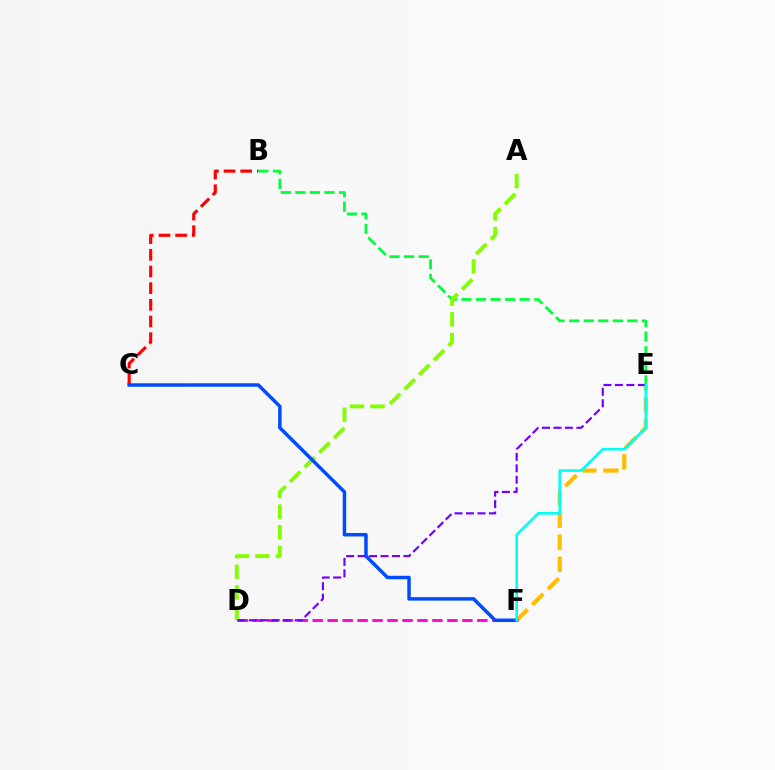{('B', 'C'): [{'color': '#ff0000', 'line_style': 'dashed', 'thickness': 2.26}], ('B', 'E'): [{'color': '#00ff39', 'line_style': 'dashed', 'thickness': 1.98}], ('E', 'F'): [{'color': '#ffbd00', 'line_style': 'dashed', 'thickness': 3.0}, {'color': '#00fff6', 'line_style': 'solid', 'thickness': 1.88}], ('D', 'F'): [{'color': '#ff00cf', 'line_style': 'dashed', 'thickness': 2.03}], ('A', 'D'): [{'color': '#84ff00', 'line_style': 'dashed', 'thickness': 2.8}], ('C', 'F'): [{'color': '#004bff', 'line_style': 'solid', 'thickness': 2.5}], ('D', 'E'): [{'color': '#7200ff', 'line_style': 'dashed', 'thickness': 1.56}]}